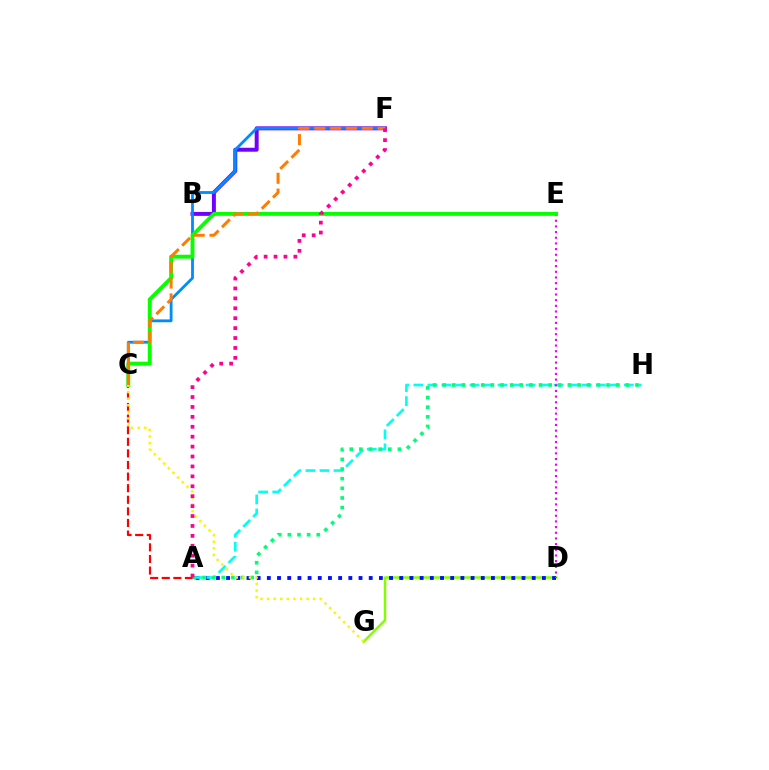{('D', 'G'): [{'color': '#84ff00', 'line_style': 'solid', 'thickness': 1.79}], ('A', 'D'): [{'color': '#0010ff', 'line_style': 'dotted', 'thickness': 2.77}], ('B', 'F'): [{'color': '#7200ff', 'line_style': 'solid', 'thickness': 2.85}], ('A', 'H'): [{'color': '#00fff6', 'line_style': 'dashed', 'thickness': 1.91}, {'color': '#00ff74', 'line_style': 'dotted', 'thickness': 2.62}], ('A', 'C'): [{'color': '#ff0000', 'line_style': 'dashed', 'thickness': 1.58}], ('C', 'F'): [{'color': '#008cff', 'line_style': 'solid', 'thickness': 2.02}, {'color': '#ff7c00', 'line_style': 'dashed', 'thickness': 2.15}], ('D', 'E'): [{'color': '#ee00ff', 'line_style': 'dotted', 'thickness': 1.54}], ('C', 'E'): [{'color': '#08ff00', 'line_style': 'solid', 'thickness': 2.79}], ('C', 'G'): [{'color': '#fcf500', 'line_style': 'dotted', 'thickness': 1.79}], ('A', 'F'): [{'color': '#ff0094', 'line_style': 'dotted', 'thickness': 2.69}]}